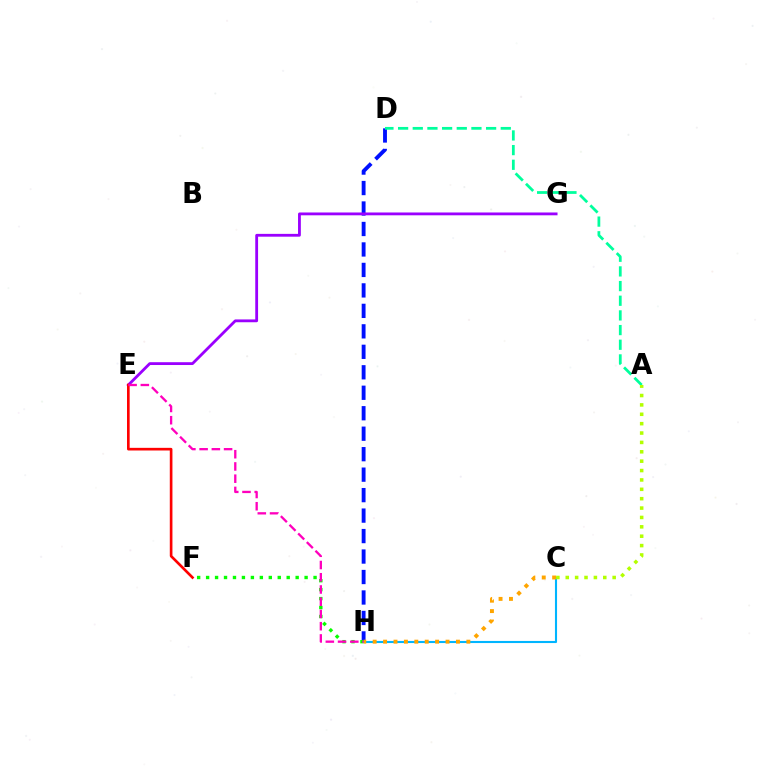{('D', 'H'): [{'color': '#0010ff', 'line_style': 'dashed', 'thickness': 2.78}], ('F', 'H'): [{'color': '#08ff00', 'line_style': 'dotted', 'thickness': 2.43}], ('A', 'D'): [{'color': '#00ff9d', 'line_style': 'dashed', 'thickness': 1.99}], ('E', 'G'): [{'color': '#9b00ff', 'line_style': 'solid', 'thickness': 2.03}], ('C', 'H'): [{'color': '#00b5ff', 'line_style': 'solid', 'thickness': 1.51}, {'color': '#ffa500', 'line_style': 'dotted', 'thickness': 2.83}], ('E', 'F'): [{'color': '#ff0000', 'line_style': 'solid', 'thickness': 1.91}], ('E', 'H'): [{'color': '#ff00bd', 'line_style': 'dashed', 'thickness': 1.66}], ('A', 'C'): [{'color': '#b3ff00', 'line_style': 'dotted', 'thickness': 2.55}]}